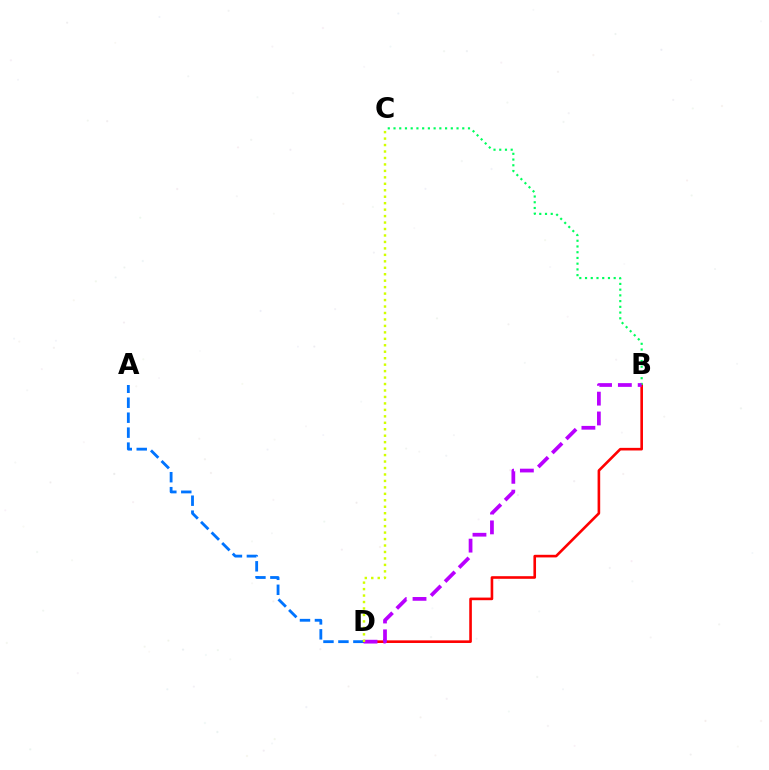{('B', 'D'): [{'color': '#ff0000', 'line_style': 'solid', 'thickness': 1.88}, {'color': '#b900ff', 'line_style': 'dashed', 'thickness': 2.69}], ('A', 'D'): [{'color': '#0074ff', 'line_style': 'dashed', 'thickness': 2.03}], ('B', 'C'): [{'color': '#00ff5c', 'line_style': 'dotted', 'thickness': 1.56}], ('C', 'D'): [{'color': '#d1ff00', 'line_style': 'dotted', 'thickness': 1.75}]}